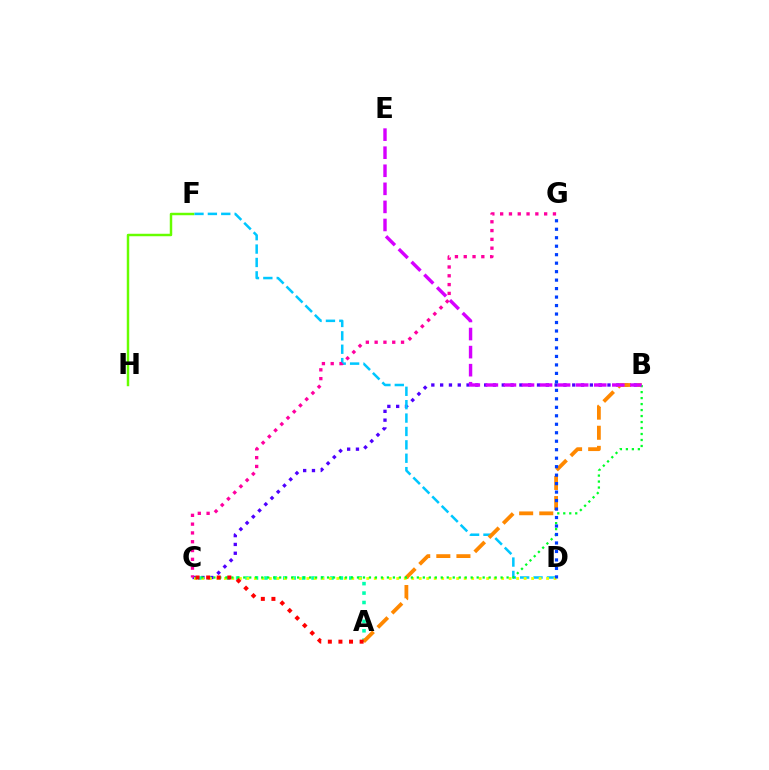{('B', 'C'): [{'color': '#4f00ff', 'line_style': 'dotted', 'thickness': 2.39}, {'color': '#00ff27', 'line_style': 'dotted', 'thickness': 1.63}], ('A', 'C'): [{'color': '#00ffaf', 'line_style': 'dotted', 'thickness': 2.56}, {'color': '#ff0000', 'line_style': 'dotted', 'thickness': 2.88}], ('D', 'F'): [{'color': '#00c7ff', 'line_style': 'dashed', 'thickness': 1.82}], ('A', 'B'): [{'color': '#ff8800', 'line_style': 'dashed', 'thickness': 2.73}], ('C', 'D'): [{'color': '#eeff00', 'line_style': 'dotted', 'thickness': 2.04}], ('C', 'G'): [{'color': '#ff00a0', 'line_style': 'dotted', 'thickness': 2.39}], ('F', 'H'): [{'color': '#66ff00', 'line_style': 'solid', 'thickness': 1.78}], ('D', 'G'): [{'color': '#003fff', 'line_style': 'dotted', 'thickness': 2.3}], ('B', 'E'): [{'color': '#d600ff', 'line_style': 'dashed', 'thickness': 2.45}]}